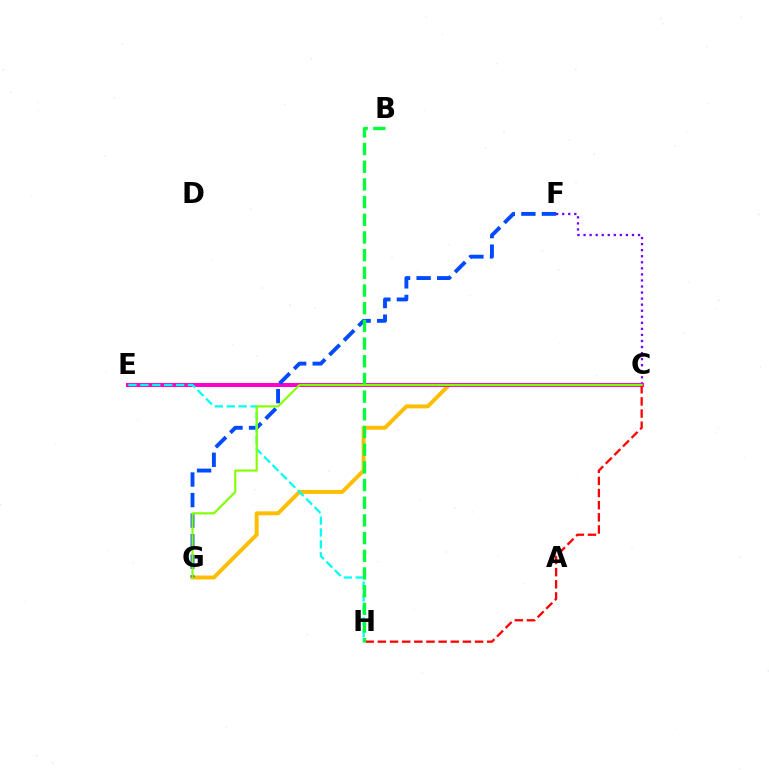{('C', 'F'): [{'color': '#7200ff', 'line_style': 'dotted', 'thickness': 1.64}], ('C', 'G'): [{'color': '#ffbd00', 'line_style': 'solid', 'thickness': 2.84}, {'color': '#84ff00', 'line_style': 'solid', 'thickness': 1.54}], ('C', 'E'): [{'color': '#ff00cf', 'line_style': 'solid', 'thickness': 2.87}], ('C', 'H'): [{'color': '#ff0000', 'line_style': 'dashed', 'thickness': 1.65}], ('F', 'G'): [{'color': '#004bff', 'line_style': 'dashed', 'thickness': 2.79}], ('E', 'H'): [{'color': '#00fff6', 'line_style': 'dashed', 'thickness': 1.62}], ('B', 'H'): [{'color': '#00ff39', 'line_style': 'dashed', 'thickness': 2.4}]}